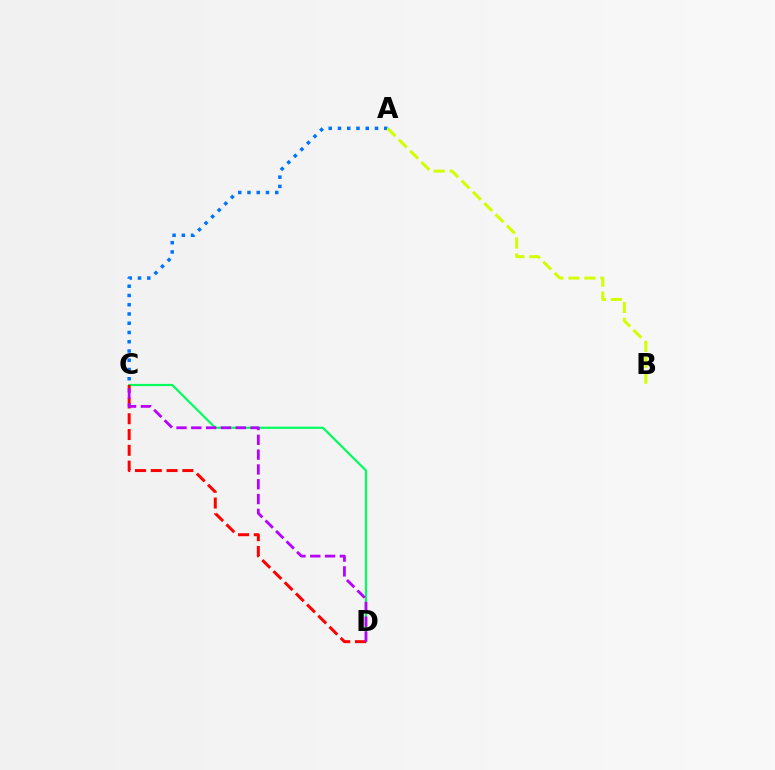{('C', 'D'): [{'color': '#00ff5c', 'line_style': 'solid', 'thickness': 1.58}, {'color': '#ff0000', 'line_style': 'dashed', 'thickness': 2.14}, {'color': '#b900ff', 'line_style': 'dashed', 'thickness': 2.01}], ('A', 'C'): [{'color': '#0074ff', 'line_style': 'dotted', 'thickness': 2.51}], ('A', 'B'): [{'color': '#d1ff00', 'line_style': 'dashed', 'thickness': 2.17}]}